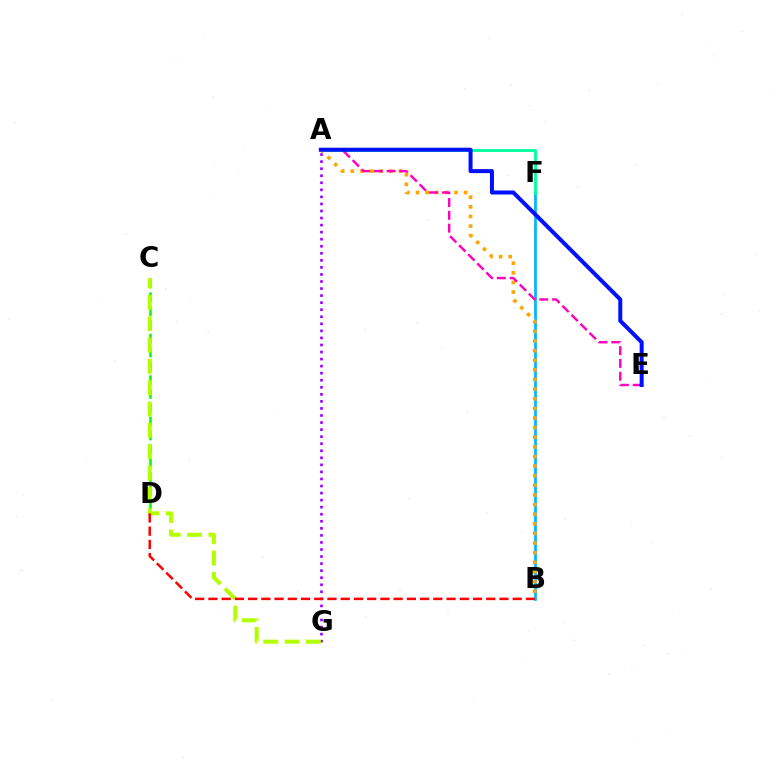{('B', 'F'): [{'color': '#00b5ff', 'line_style': 'solid', 'thickness': 1.96}], ('A', 'F'): [{'color': '#00ff9d', 'line_style': 'solid', 'thickness': 2.05}], ('A', 'B'): [{'color': '#ffa500', 'line_style': 'dotted', 'thickness': 2.61}], ('C', 'D'): [{'color': '#08ff00', 'line_style': 'dashed', 'thickness': 1.88}], ('A', 'G'): [{'color': '#9b00ff', 'line_style': 'dotted', 'thickness': 1.92}], ('A', 'E'): [{'color': '#ff00bd', 'line_style': 'dashed', 'thickness': 1.74}, {'color': '#0010ff', 'line_style': 'solid', 'thickness': 2.89}], ('C', 'G'): [{'color': '#b3ff00', 'line_style': 'dashed', 'thickness': 2.9}], ('B', 'D'): [{'color': '#ff0000', 'line_style': 'dashed', 'thickness': 1.8}]}